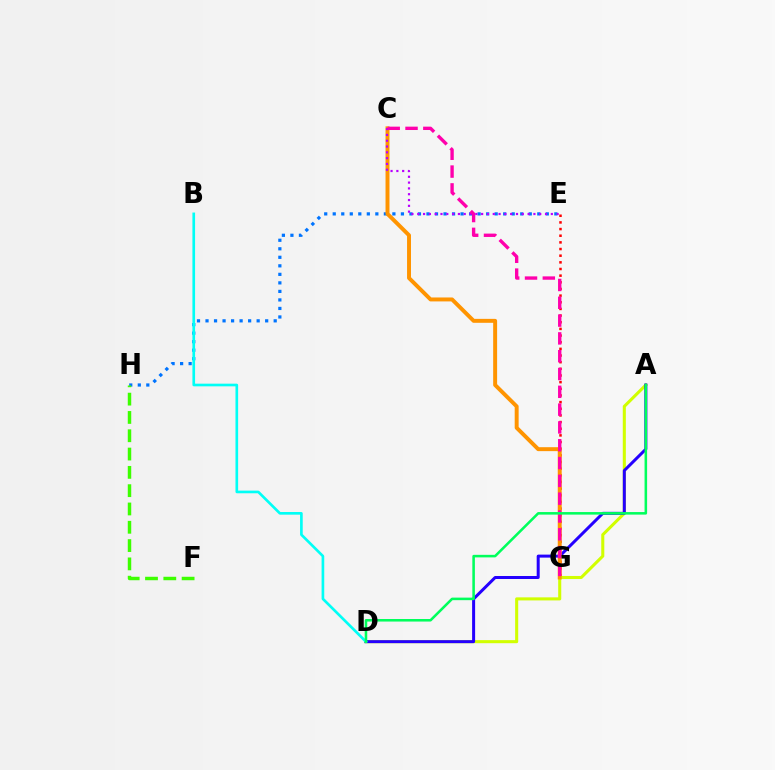{('E', 'G'): [{'color': '#ff0000', 'line_style': 'dotted', 'thickness': 1.81}], ('A', 'D'): [{'color': '#d1ff00', 'line_style': 'solid', 'thickness': 2.2}, {'color': '#2500ff', 'line_style': 'solid', 'thickness': 2.16}, {'color': '#00ff5c', 'line_style': 'solid', 'thickness': 1.84}], ('E', 'H'): [{'color': '#0074ff', 'line_style': 'dotted', 'thickness': 2.32}], ('C', 'G'): [{'color': '#ff9400', 'line_style': 'solid', 'thickness': 2.84}, {'color': '#ff00ac', 'line_style': 'dashed', 'thickness': 2.42}], ('B', 'D'): [{'color': '#00fff6', 'line_style': 'solid', 'thickness': 1.91}], ('C', 'E'): [{'color': '#b900ff', 'line_style': 'dotted', 'thickness': 1.58}], ('F', 'H'): [{'color': '#3dff00', 'line_style': 'dashed', 'thickness': 2.49}]}